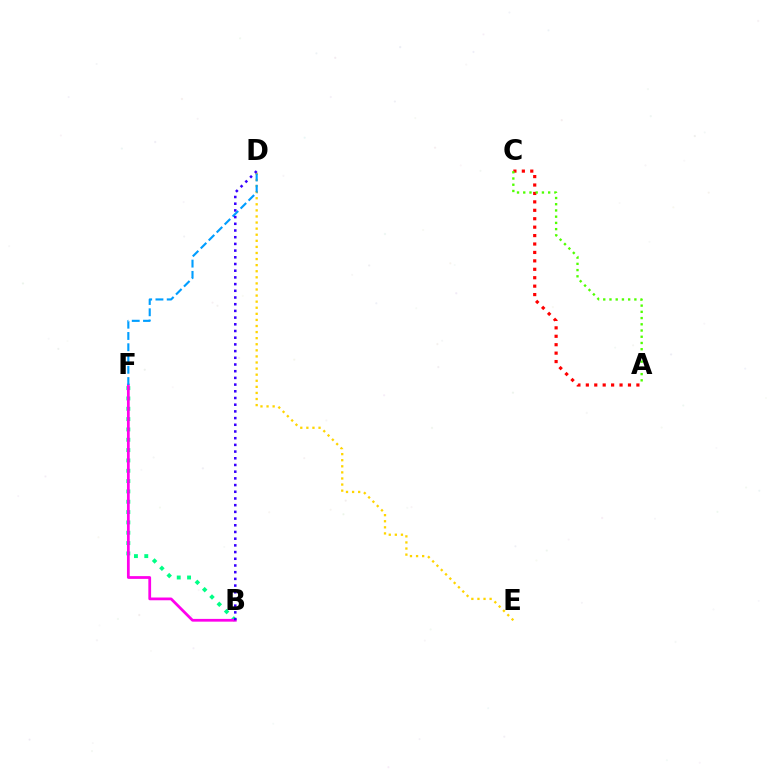{('D', 'E'): [{'color': '#ffd500', 'line_style': 'dotted', 'thickness': 1.65}], ('B', 'F'): [{'color': '#00ff86', 'line_style': 'dotted', 'thickness': 2.81}, {'color': '#ff00ed', 'line_style': 'solid', 'thickness': 1.98}], ('A', 'C'): [{'color': '#ff0000', 'line_style': 'dotted', 'thickness': 2.29}, {'color': '#4fff00', 'line_style': 'dotted', 'thickness': 1.69}], ('D', 'F'): [{'color': '#009eff', 'line_style': 'dashed', 'thickness': 1.53}], ('B', 'D'): [{'color': '#3700ff', 'line_style': 'dotted', 'thickness': 1.82}]}